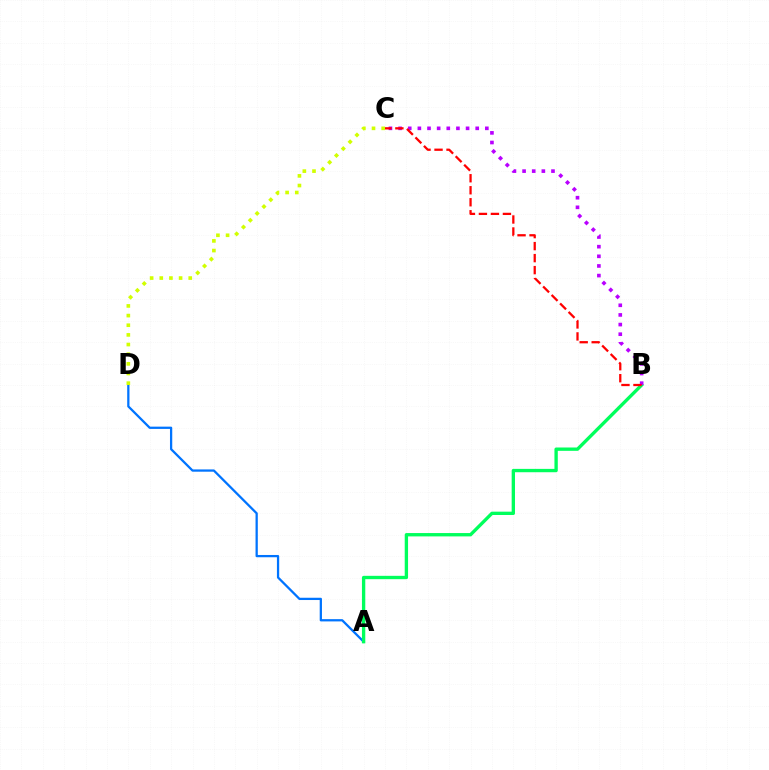{('A', 'D'): [{'color': '#0074ff', 'line_style': 'solid', 'thickness': 1.63}], ('C', 'D'): [{'color': '#d1ff00', 'line_style': 'dotted', 'thickness': 2.62}], ('A', 'B'): [{'color': '#00ff5c', 'line_style': 'solid', 'thickness': 2.41}], ('B', 'C'): [{'color': '#b900ff', 'line_style': 'dotted', 'thickness': 2.62}, {'color': '#ff0000', 'line_style': 'dashed', 'thickness': 1.63}]}